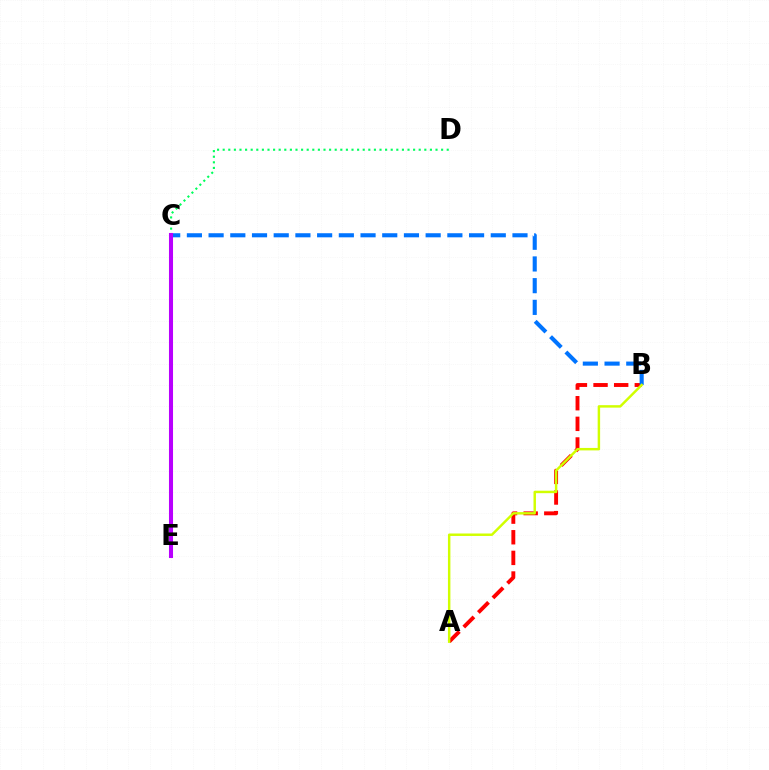{('A', 'B'): [{'color': '#ff0000', 'line_style': 'dashed', 'thickness': 2.8}, {'color': '#d1ff00', 'line_style': 'solid', 'thickness': 1.77}], ('B', 'C'): [{'color': '#0074ff', 'line_style': 'dashed', 'thickness': 2.95}], ('C', 'D'): [{'color': '#00ff5c', 'line_style': 'dotted', 'thickness': 1.52}], ('C', 'E'): [{'color': '#b900ff', 'line_style': 'solid', 'thickness': 2.92}]}